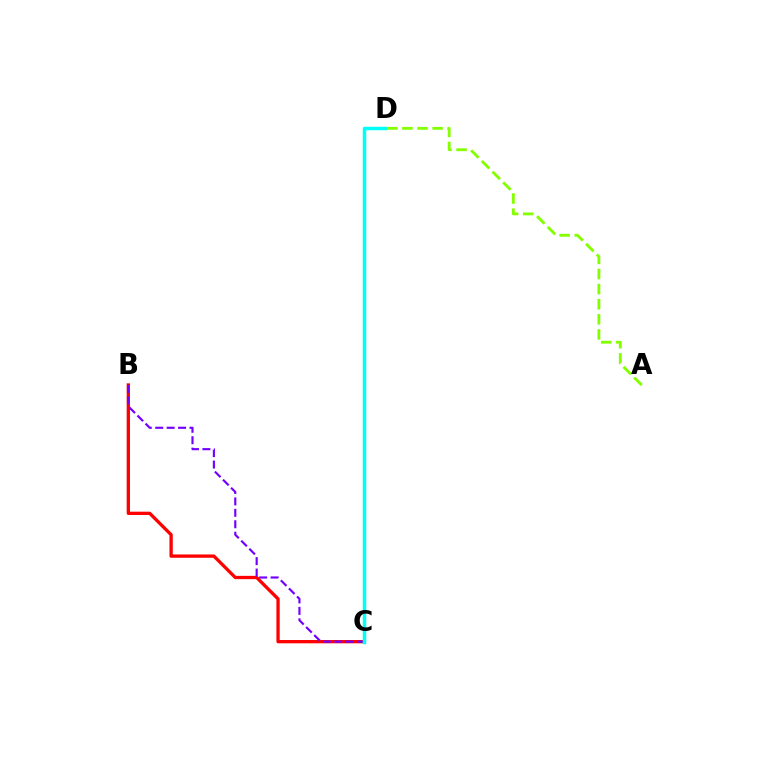{('B', 'C'): [{'color': '#ff0000', 'line_style': 'solid', 'thickness': 2.37}, {'color': '#7200ff', 'line_style': 'dashed', 'thickness': 1.55}], ('A', 'D'): [{'color': '#84ff00', 'line_style': 'dashed', 'thickness': 2.05}], ('C', 'D'): [{'color': '#00fff6', 'line_style': 'solid', 'thickness': 2.52}]}